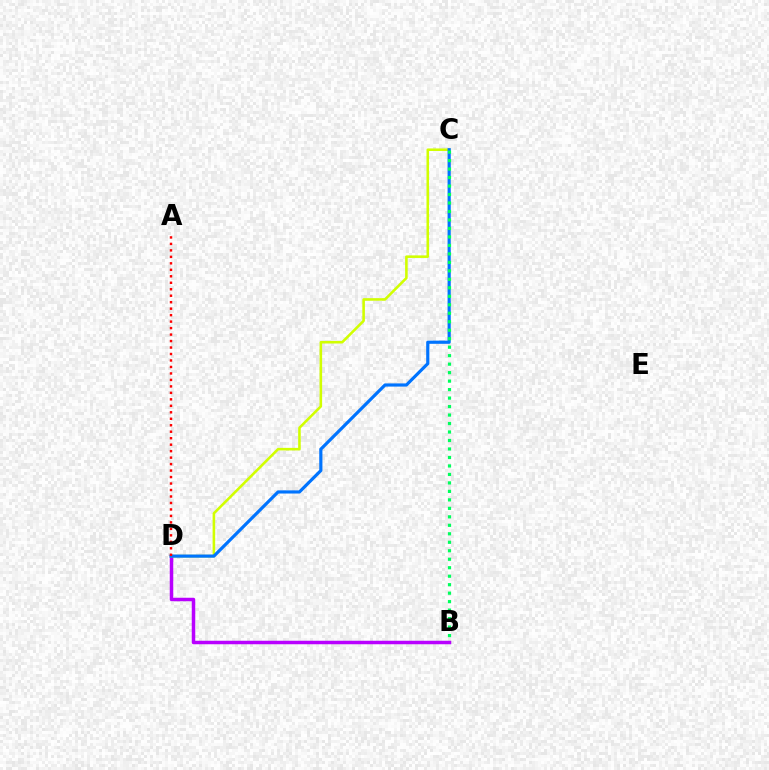{('B', 'D'): [{'color': '#b900ff', 'line_style': 'solid', 'thickness': 2.51}], ('C', 'D'): [{'color': '#d1ff00', 'line_style': 'solid', 'thickness': 1.85}, {'color': '#0074ff', 'line_style': 'solid', 'thickness': 2.29}], ('B', 'C'): [{'color': '#00ff5c', 'line_style': 'dotted', 'thickness': 2.3}], ('A', 'D'): [{'color': '#ff0000', 'line_style': 'dotted', 'thickness': 1.76}]}